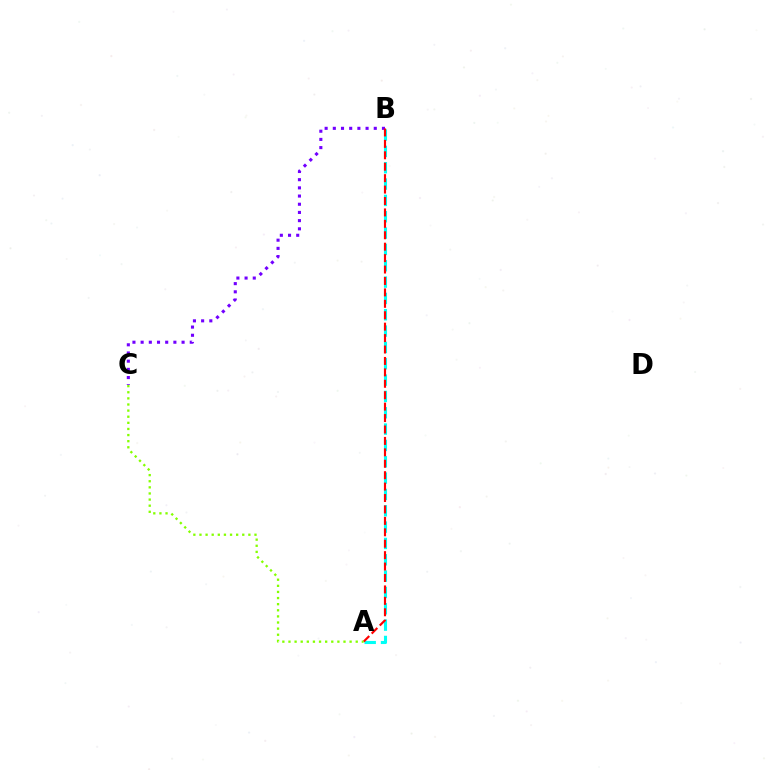{('B', 'C'): [{'color': '#7200ff', 'line_style': 'dotted', 'thickness': 2.22}], ('A', 'B'): [{'color': '#00fff6', 'line_style': 'dashed', 'thickness': 2.22}, {'color': '#ff0000', 'line_style': 'dashed', 'thickness': 1.55}], ('A', 'C'): [{'color': '#84ff00', 'line_style': 'dotted', 'thickness': 1.66}]}